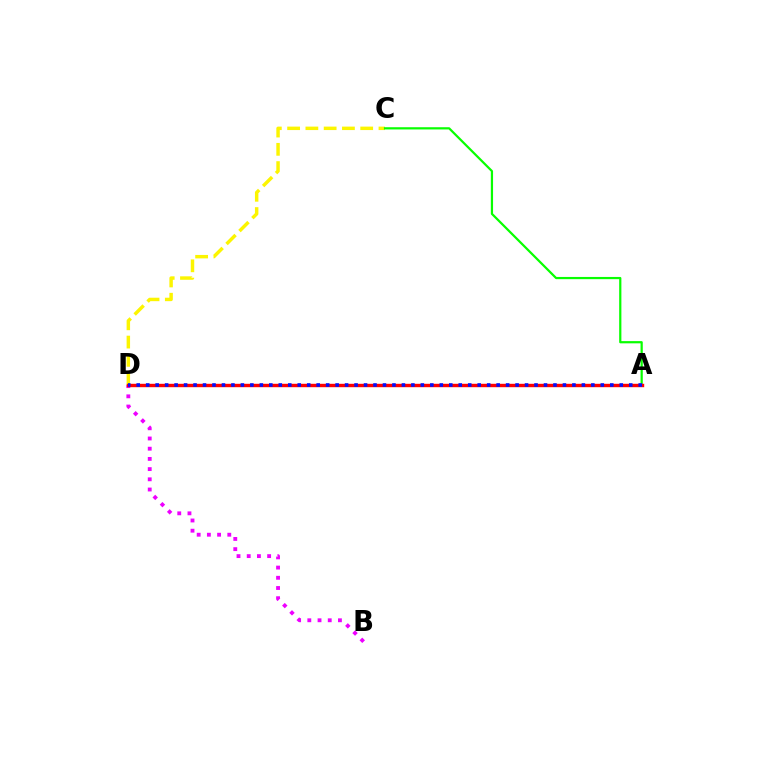{('C', 'D'): [{'color': '#fcf500', 'line_style': 'dashed', 'thickness': 2.48}], ('A', 'C'): [{'color': '#08ff00', 'line_style': 'solid', 'thickness': 1.6}], ('B', 'D'): [{'color': '#ee00ff', 'line_style': 'dotted', 'thickness': 2.77}], ('A', 'D'): [{'color': '#00fff6', 'line_style': 'dotted', 'thickness': 1.91}, {'color': '#ff0000', 'line_style': 'solid', 'thickness': 2.45}, {'color': '#0010ff', 'line_style': 'dotted', 'thickness': 2.57}]}